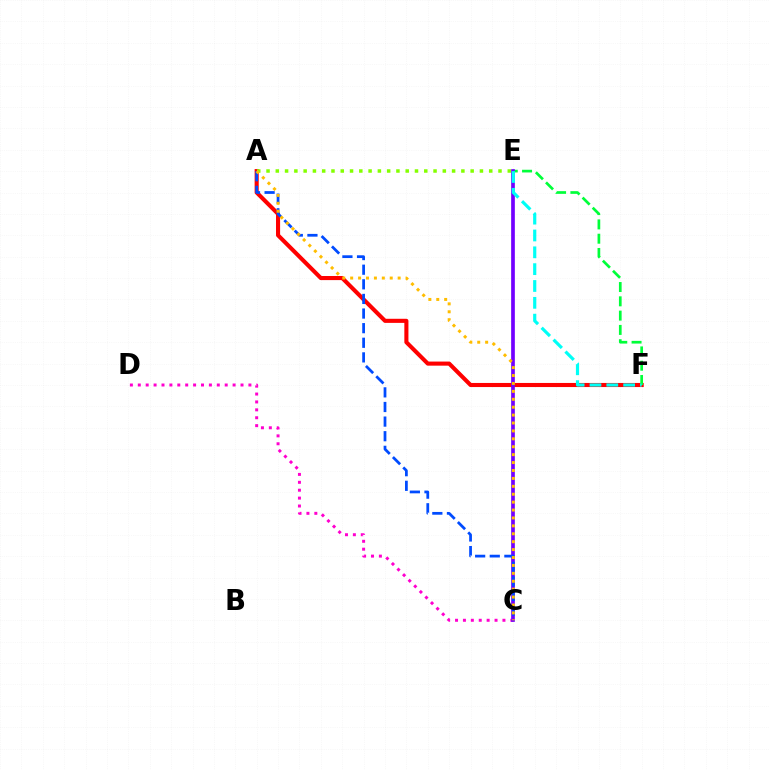{('A', 'F'): [{'color': '#ff0000', 'line_style': 'solid', 'thickness': 2.95}], ('E', 'F'): [{'color': '#00ff39', 'line_style': 'dashed', 'thickness': 1.94}, {'color': '#00fff6', 'line_style': 'dashed', 'thickness': 2.29}], ('A', 'E'): [{'color': '#84ff00', 'line_style': 'dotted', 'thickness': 2.52}], ('C', 'D'): [{'color': '#ff00cf', 'line_style': 'dotted', 'thickness': 2.15}], ('C', 'E'): [{'color': '#7200ff', 'line_style': 'solid', 'thickness': 2.65}], ('A', 'C'): [{'color': '#004bff', 'line_style': 'dashed', 'thickness': 1.99}, {'color': '#ffbd00', 'line_style': 'dotted', 'thickness': 2.15}]}